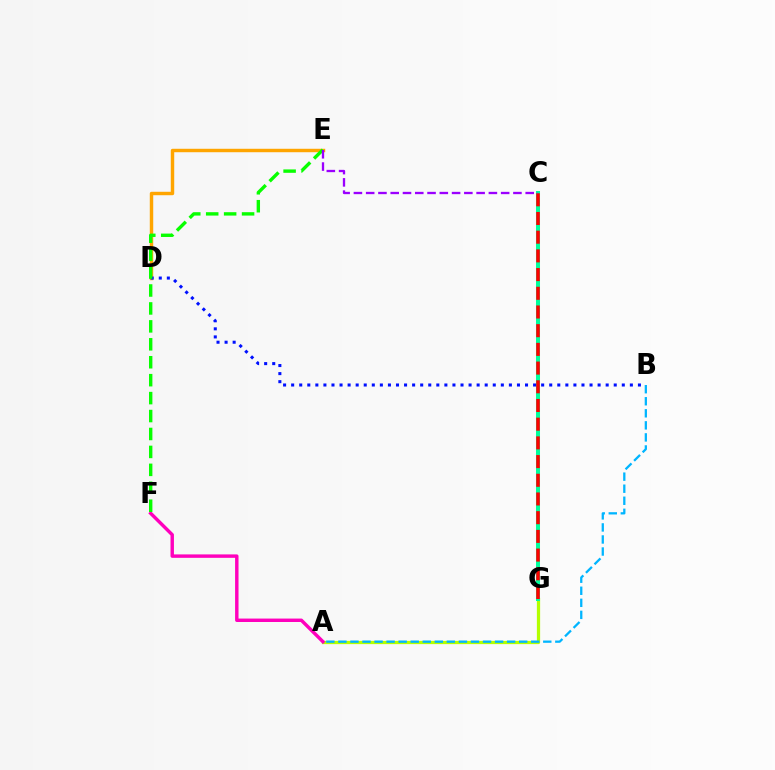{('A', 'G'): [{'color': '#b3ff00', 'line_style': 'solid', 'thickness': 2.34}], ('C', 'G'): [{'color': '#00ff9d', 'line_style': 'solid', 'thickness': 2.89}, {'color': '#ff0000', 'line_style': 'dashed', 'thickness': 2.54}], ('D', 'E'): [{'color': '#ffa500', 'line_style': 'solid', 'thickness': 2.47}], ('B', 'D'): [{'color': '#0010ff', 'line_style': 'dotted', 'thickness': 2.19}], ('A', 'F'): [{'color': '#ff00bd', 'line_style': 'solid', 'thickness': 2.47}], ('E', 'F'): [{'color': '#08ff00', 'line_style': 'dashed', 'thickness': 2.44}], ('A', 'B'): [{'color': '#00b5ff', 'line_style': 'dashed', 'thickness': 1.64}], ('C', 'E'): [{'color': '#9b00ff', 'line_style': 'dashed', 'thickness': 1.67}]}